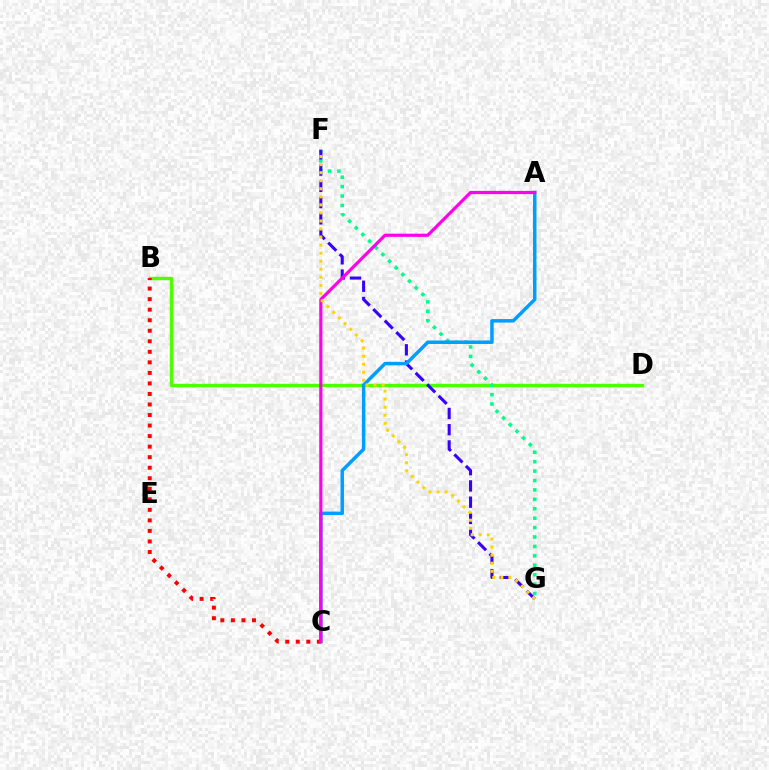{('B', 'D'): [{'color': '#4fff00', 'line_style': 'solid', 'thickness': 2.46}], ('F', 'G'): [{'color': '#00ff86', 'line_style': 'dotted', 'thickness': 2.56}, {'color': '#3700ff', 'line_style': 'dashed', 'thickness': 2.21}, {'color': '#ffd500', 'line_style': 'dotted', 'thickness': 2.19}], ('A', 'C'): [{'color': '#009eff', 'line_style': 'solid', 'thickness': 2.51}, {'color': '#ff00ed', 'line_style': 'solid', 'thickness': 2.29}], ('B', 'C'): [{'color': '#ff0000', 'line_style': 'dotted', 'thickness': 2.86}]}